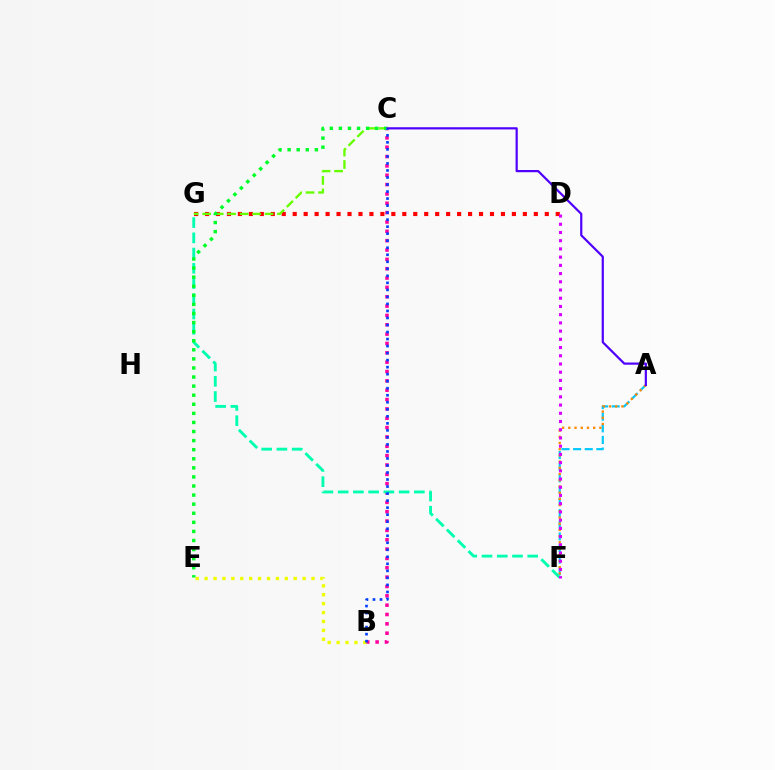{('A', 'F'): [{'color': '#00c7ff', 'line_style': 'dashed', 'thickness': 1.58}, {'color': '#ff8800', 'line_style': 'dotted', 'thickness': 1.69}], ('B', 'C'): [{'color': '#ff00a0', 'line_style': 'dotted', 'thickness': 2.54}, {'color': '#003fff', 'line_style': 'dotted', 'thickness': 1.91}], ('F', 'G'): [{'color': '#00ffaf', 'line_style': 'dashed', 'thickness': 2.07}], ('D', 'G'): [{'color': '#ff0000', 'line_style': 'dotted', 'thickness': 2.98}], ('C', 'G'): [{'color': '#66ff00', 'line_style': 'dashed', 'thickness': 1.69}], ('B', 'E'): [{'color': '#eeff00', 'line_style': 'dotted', 'thickness': 2.42}], ('D', 'F'): [{'color': '#d600ff', 'line_style': 'dotted', 'thickness': 2.23}], ('C', 'E'): [{'color': '#00ff27', 'line_style': 'dotted', 'thickness': 2.47}], ('A', 'C'): [{'color': '#4f00ff', 'line_style': 'solid', 'thickness': 1.59}]}